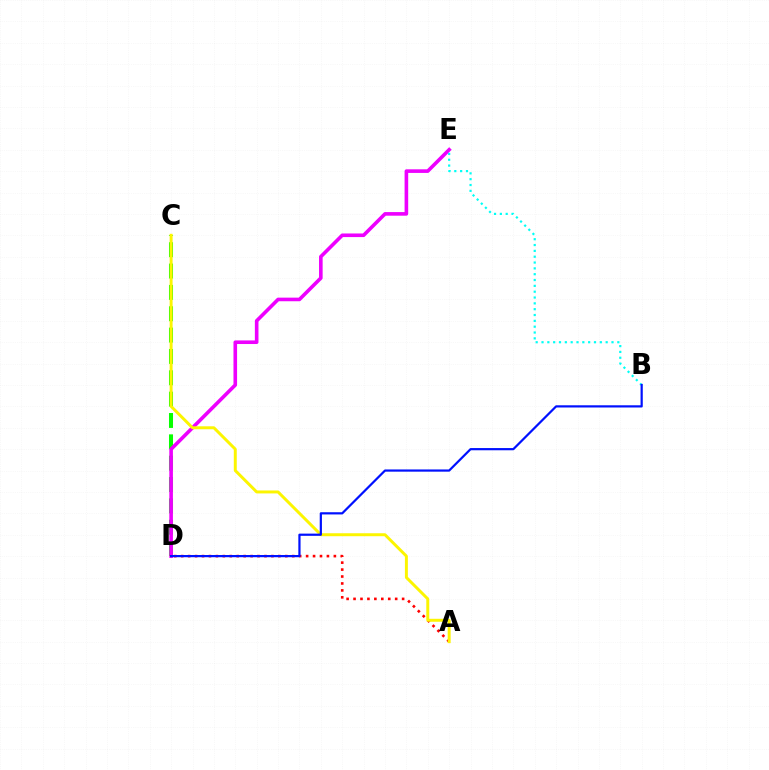{('A', 'D'): [{'color': '#ff0000', 'line_style': 'dotted', 'thickness': 1.89}], ('C', 'D'): [{'color': '#08ff00', 'line_style': 'dashed', 'thickness': 2.9}], ('D', 'E'): [{'color': '#ee00ff', 'line_style': 'solid', 'thickness': 2.6}], ('A', 'C'): [{'color': '#fcf500', 'line_style': 'solid', 'thickness': 2.13}], ('B', 'E'): [{'color': '#00fff6', 'line_style': 'dotted', 'thickness': 1.58}], ('B', 'D'): [{'color': '#0010ff', 'line_style': 'solid', 'thickness': 1.59}]}